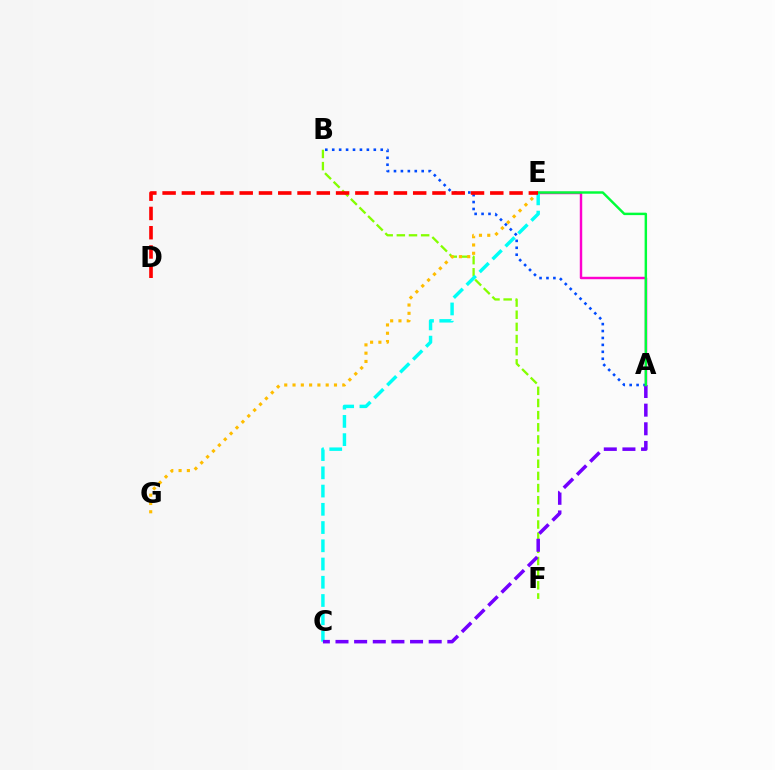{('B', 'F'): [{'color': '#84ff00', 'line_style': 'dashed', 'thickness': 1.65}], ('E', 'G'): [{'color': '#ffbd00', 'line_style': 'dotted', 'thickness': 2.25}], ('A', 'E'): [{'color': '#ff00cf', 'line_style': 'solid', 'thickness': 1.75}, {'color': '#00ff39', 'line_style': 'solid', 'thickness': 1.76}], ('C', 'E'): [{'color': '#00fff6', 'line_style': 'dashed', 'thickness': 2.48}], ('A', 'B'): [{'color': '#004bff', 'line_style': 'dotted', 'thickness': 1.88}], ('A', 'C'): [{'color': '#7200ff', 'line_style': 'dashed', 'thickness': 2.53}], ('D', 'E'): [{'color': '#ff0000', 'line_style': 'dashed', 'thickness': 2.62}]}